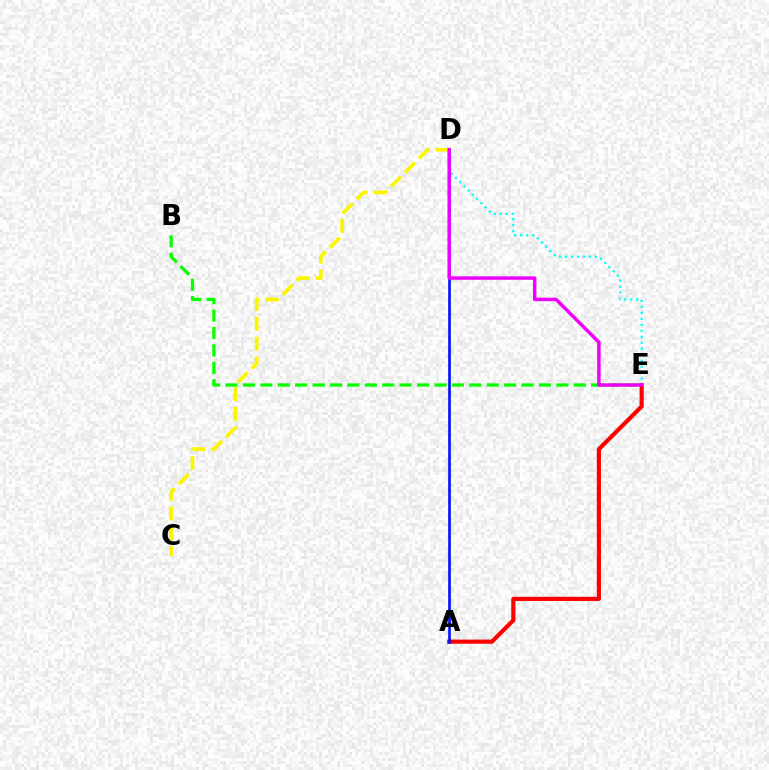{('A', 'E'): [{'color': '#ff0000', 'line_style': 'solid', 'thickness': 2.99}], ('B', 'E'): [{'color': '#08ff00', 'line_style': 'dashed', 'thickness': 2.37}], ('A', 'D'): [{'color': '#0010ff', 'line_style': 'solid', 'thickness': 1.89}], ('C', 'D'): [{'color': '#fcf500', 'line_style': 'dashed', 'thickness': 2.69}], ('D', 'E'): [{'color': '#00fff6', 'line_style': 'dotted', 'thickness': 1.62}, {'color': '#ee00ff', 'line_style': 'solid', 'thickness': 2.48}]}